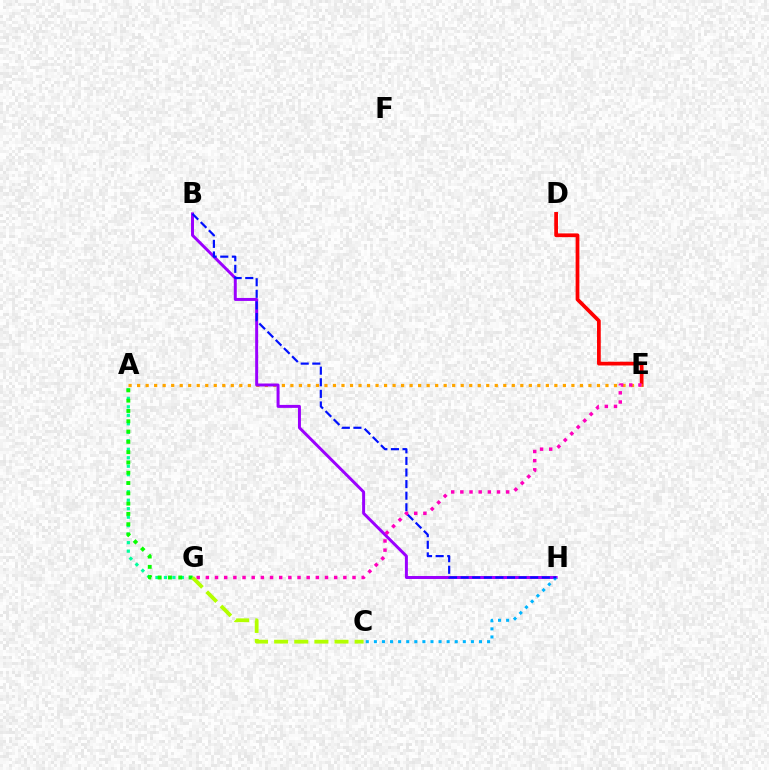{('D', 'E'): [{'color': '#ff0000', 'line_style': 'solid', 'thickness': 2.69}], ('A', 'E'): [{'color': '#ffa500', 'line_style': 'dotted', 'thickness': 2.31}], ('A', 'G'): [{'color': '#00ff9d', 'line_style': 'dotted', 'thickness': 2.31}, {'color': '#08ff00', 'line_style': 'dotted', 'thickness': 2.8}], ('B', 'H'): [{'color': '#9b00ff', 'line_style': 'solid', 'thickness': 2.14}, {'color': '#0010ff', 'line_style': 'dashed', 'thickness': 1.58}], ('C', 'H'): [{'color': '#00b5ff', 'line_style': 'dotted', 'thickness': 2.2}], ('E', 'G'): [{'color': '#ff00bd', 'line_style': 'dotted', 'thickness': 2.49}], ('C', 'G'): [{'color': '#b3ff00', 'line_style': 'dashed', 'thickness': 2.73}]}